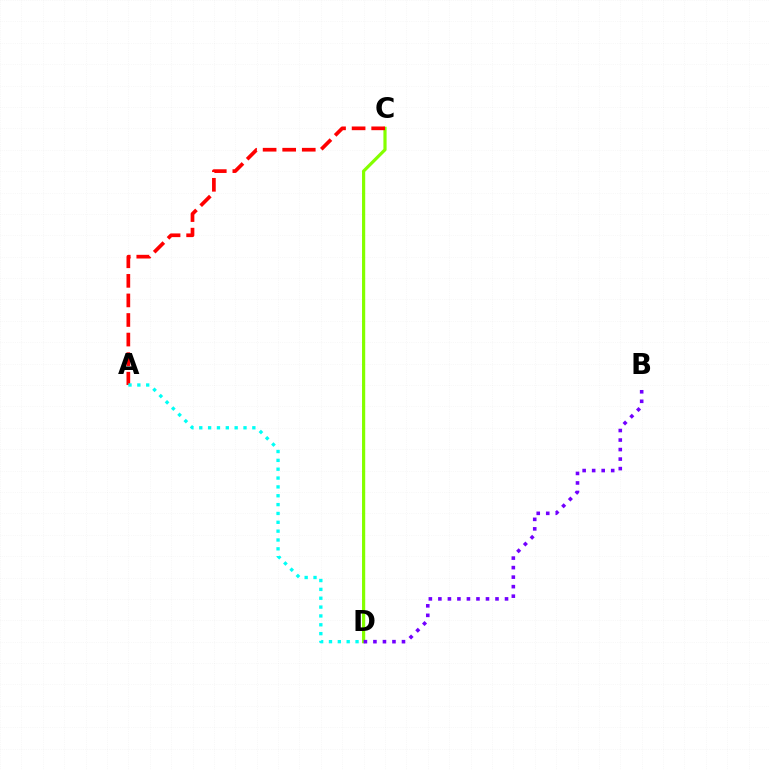{('C', 'D'): [{'color': '#84ff00', 'line_style': 'solid', 'thickness': 2.29}], ('A', 'C'): [{'color': '#ff0000', 'line_style': 'dashed', 'thickness': 2.66}], ('A', 'D'): [{'color': '#00fff6', 'line_style': 'dotted', 'thickness': 2.4}], ('B', 'D'): [{'color': '#7200ff', 'line_style': 'dotted', 'thickness': 2.59}]}